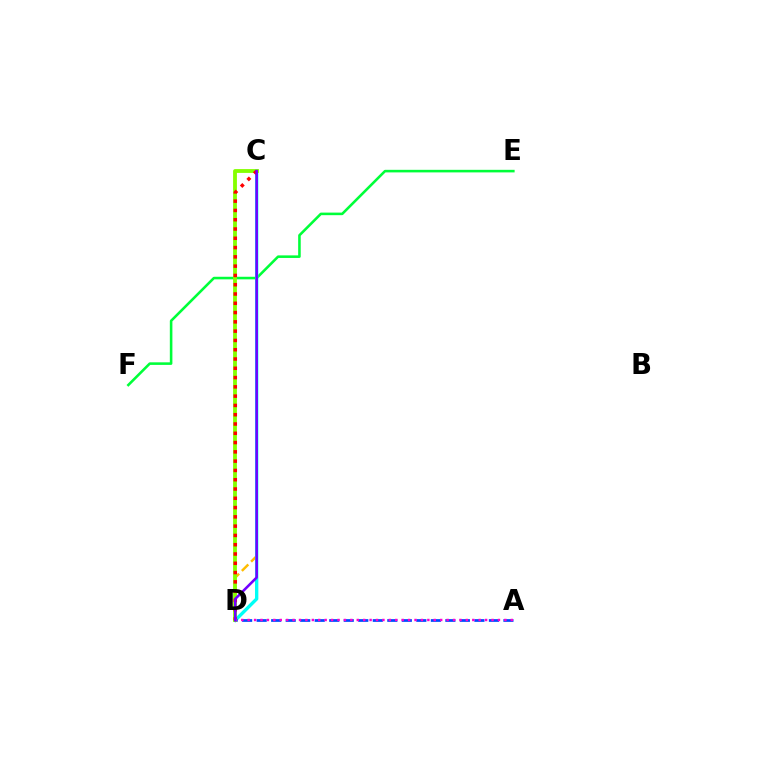{('C', 'D'): [{'color': '#ffbd00', 'line_style': 'dashed', 'thickness': 1.77}, {'color': '#00fff6', 'line_style': 'solid', 'thickness': 2.42}, {'color': '#84ff00', 'line_style': 'solid', 'thickness': 2.75}, {'color': '#ff0000', 'line_style': 'dotted', 'thickness': 2.52}, {'color': '#7200ff', 'line_style': 'solid', 'thickness': 1.85}], ('E', 'F'): [{'color': '#00ff39', 'line_style': 'solid', 'thickness': 1.85}], ('A', 'D'): [{'color': '#004bff', 'line_style': 'dashed', 'thickness': 1.97}, {'color': '#ff00cf', 'line_style': 'dotted', 'thickness': 1.74}]}